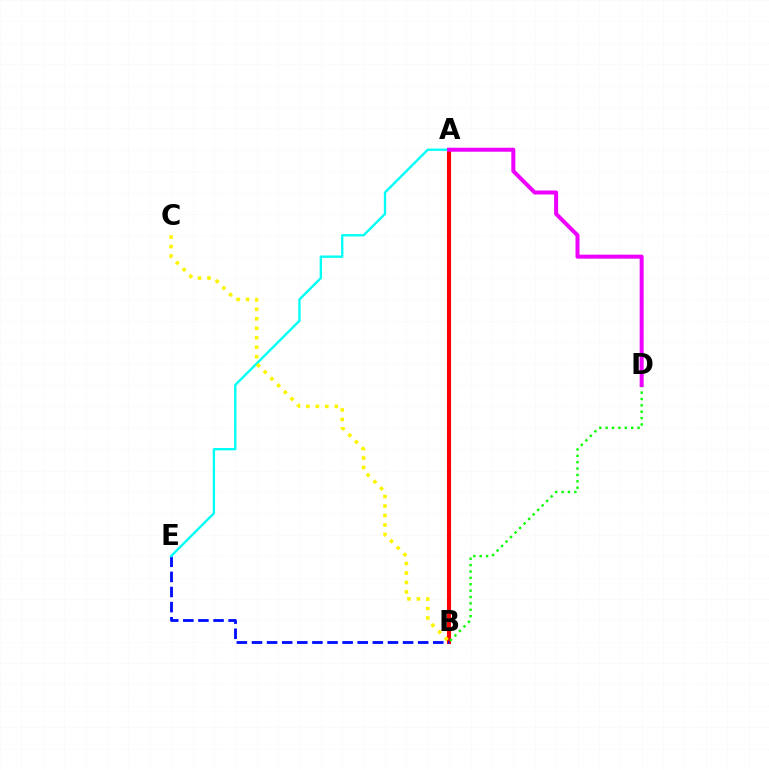{('A', 'B'): [{'color': '#ff0000', 'line_style': 'solid', 'thickness': 2.94}], ('B', 'E'): [{'color': '#0010ff', 'line_style': 'dashed', 'thickness': 2.05}], ('B', 'D'): [{'color': '#08ff00', 'line_style': 'dotted', 'thickness': 1.73}], ('A', 'E'): [{'color': '#00fff6', 'line_style': 'solid', 'thickness': 1.69}], ('B', 'C'): [{'color': '#fcf500', 'line_style': 'dotted', 'thickness': 2.58}], ('A', 'D'): [{'color': '#ee00ff', 'line_style': 'solid', 'thickness': 2.89}]}